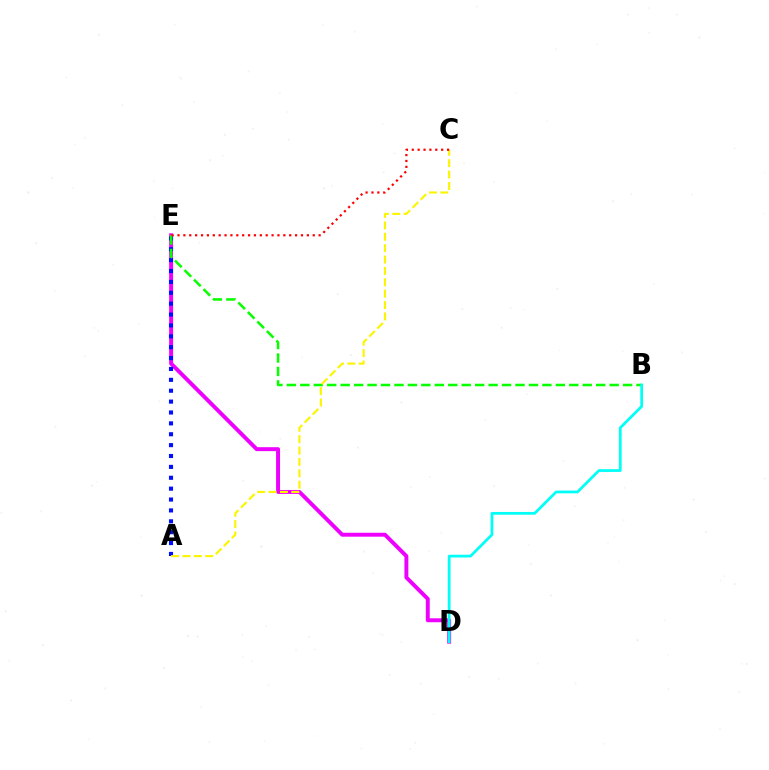{('D', 'E'): [{'color': '#ee00ff', 'line_style': 'solid', 'thickness': 2.83}], ('A', 'E'): [{'color': '#0010ff', 'line_style': 'dotted', 'thickness': 2.96}], ('B', 'E'): [{'color': '#08ff00', 'line_style': 'dashed', 'thickness': 1.83}], ('B', 'D'): [{'color': '#00fff6', 'line_style': 'solid', 'thickness': 1.98}], ('A', 'C'): [{'color': '#fcf500', 'line_style': 'dashed', 'thickness': 1.55}], ('C', 'E'): [{'color': '#ff0000', 'line_style': 'dotted', 'thickness': 1.6}]}